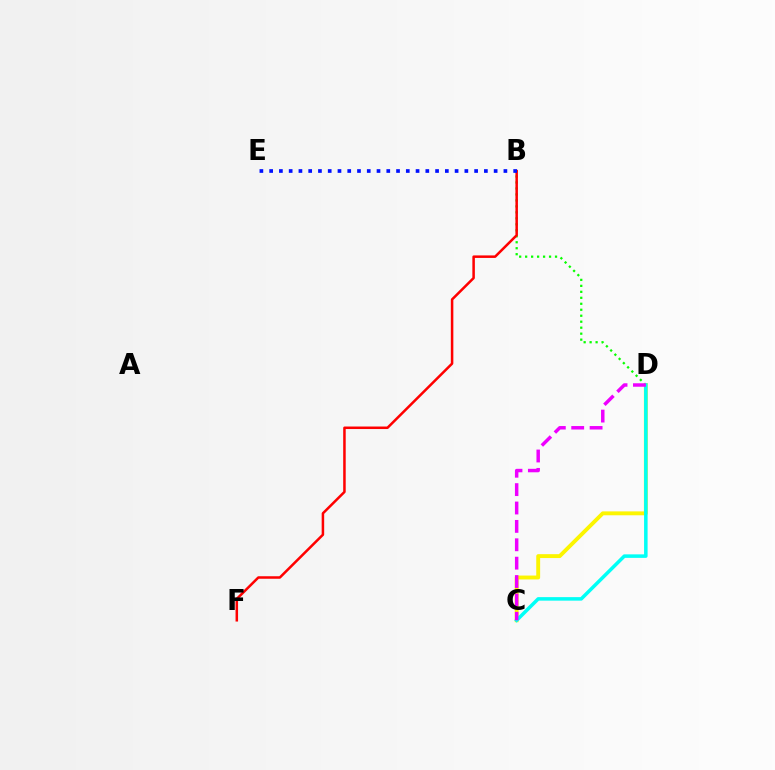{('B', 'D'): [{'color': '#08ff00', 'line_style': 'dotted', 'thickness': 1.62}], ('B', 'F'): [{'color': '#ff0000', 'line_style': 'solid', 'thickness': 1.81}], ('C', 'D'): [{'color': '#fcf500', 'line_style': 'solid', 'thickness': 2.8}, {'color': '#00fff6', 'line_style': 'solid', 'thickness': 2.53}, {'color': '#ee00ff', 'line_style': 'dashed', 'thickness': 2.5}], ('B', 'E'): [{'color': '#0010ff', 'line_style': 'dotted', 'thickness': 2.65}]}